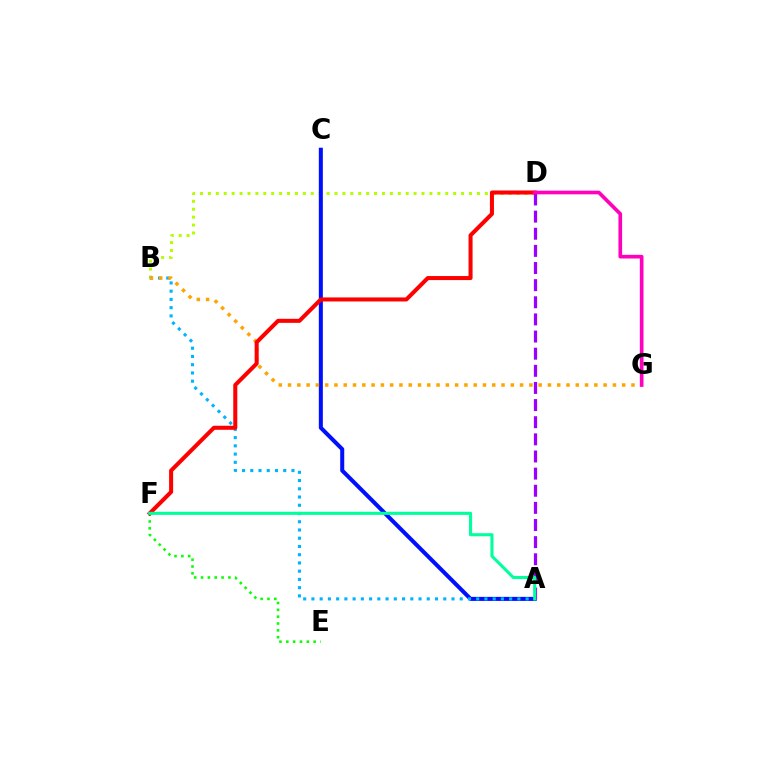{('E', 'F'): [{'color': '#08ff00', 'line_style': 'dotted', 'thickness': 1.86}], ('B', 'D'): [{'color': '#b3ff00', 'line_style': 'dotted', 'thickness': 2.15}], ('A', 'C'): [{'color': '#0010ff', 'line_style': 'solid', 'thickness': 2.9}], ('A', 'B'): [{'color': '#00b5ff', 'line_style': 'dotted', 'thickness': 2.24}], ('B', 'G'): [{'color': '#ffa500', 'line_style': 'dotted', 'thickness': 2.52}], ('A', 'D'): [{'color': '#9b00ff', 'line_style': 'dashed', 'thickness': 2.33}], ('D', 'F'): [{'color': '#ff0000', 'line_style': 'solid', 'thickness': 2.9}], ('A', 'F'): [{'color': '#00ff9d', 'line_style': 'solid', 'thickness': 2.22}], ('D', 'G'): [{'color': '#ff00bd', 'line_style': 'solid', 'thickness': 2.64}]}